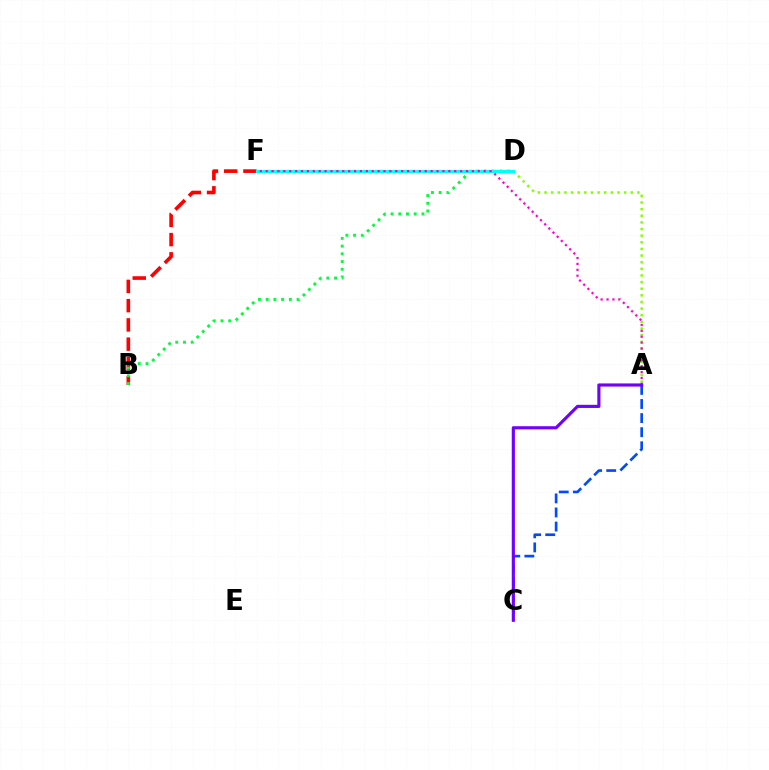{('A', 'C'): [{'color': '#004bff', 'line_style': 'dashed', 'thickness': 1.91}, {'color': '#7200ff', 'line_style': 'solid', 'thickness': 2.26}], ('B', 'F'): [{'color': '#ff0000', 'line_style': 'dashed', 'thickness': 2.62}], ('D', 'F'): [{'color': '#ffbd00', 'line_style': 'dashed', 'thickness': 1.87}, {'color': '#00fff6', 'line_style': 'solid', 'thickness': 2.28}], ('B', 'D'): [{'color': '#00ff39', 'line_style': 'dotted', 'thickness': 2.1}], ('A', 'D'): [{'color': '#84ff00', 'line_style': 'dotted', 'thickness': 1.8}], ('A', 'F'): [{'color': '#ff00cf', 'line_style': 'dotted', 'thickness': 1.6}]}